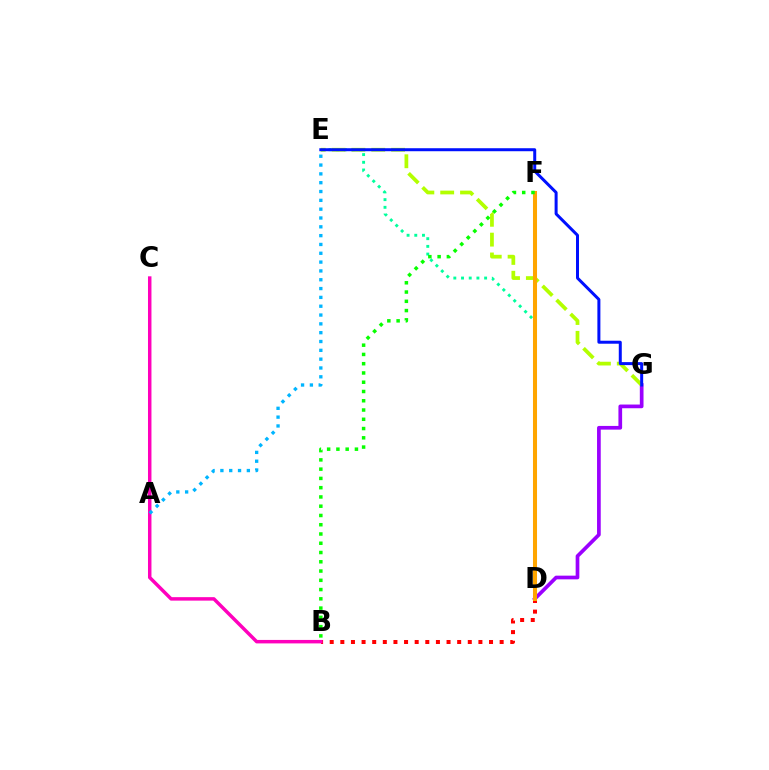{('D', 'G'): [{'color': '#9b00ff', 'line_style': 'solid', 'thickness': 2.66}], ('B', 'D'): [{'color': '#ff0000', 'line_style': 'dotted', 'thickness': 2.89}], ('D', 'E'): [{'color': '#00ff9d', 'line_style': 'dotted', 'thickness': 2.09}], ('E', 'G'): [{'color': '#b3ff00', 'line_style': 'dashed', 'thickness': 2.69}, {'color': '#0010ff', 'line_style': 'solid', 'thickness': 2.16}], ('B', 'C'): [{'color': '#ff00bd', 'line_style': 'solid', 'thickness': 2.5}], ('D', 'F'): [{'color': '#ffa500', 'line_style': 'solid', 'thickness': 2.91}], ('B', 'F'): [{'color': '#08ff00', 'line_style': 'dotted', 'thickness': 2.52}], ('A', 'E'): [{'color': '#00b5ff', 'line_style': 'dotted', 'thickness': 2.4}]}